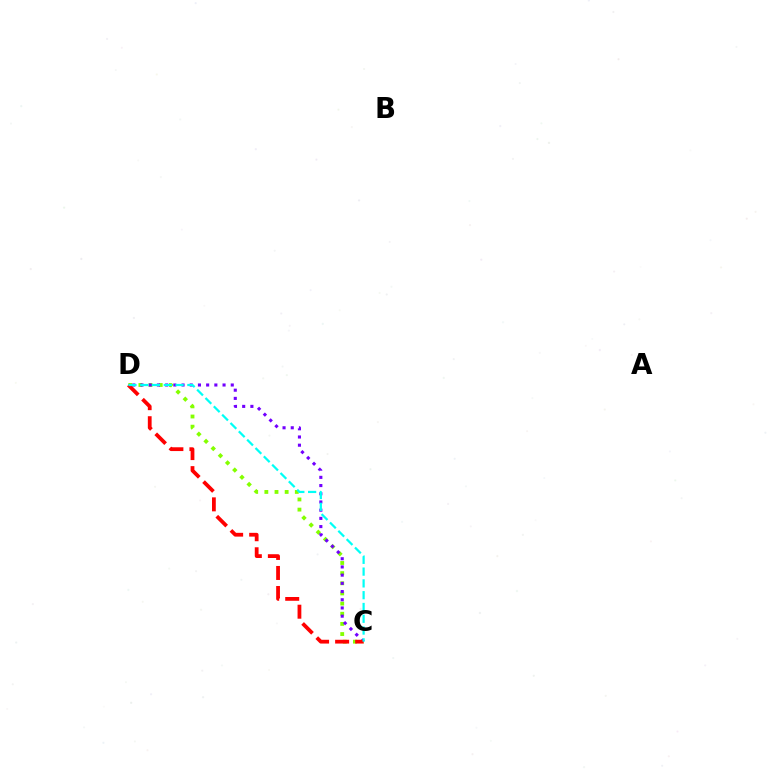{('C', 'D'): [{'color': '#84ff00', 'line_style': 'dotted', 'thickness': 2.76}, {'color': '#7200ff', 'line_style': 'dotted', 'thickness': 2.23}, {'color': '#ff0000', 'line_style': 'dashed', 'thickness': 2.72}, {'color': '#00fff6', 'line_style': 'dashed', 'thickness': 1.6}]}